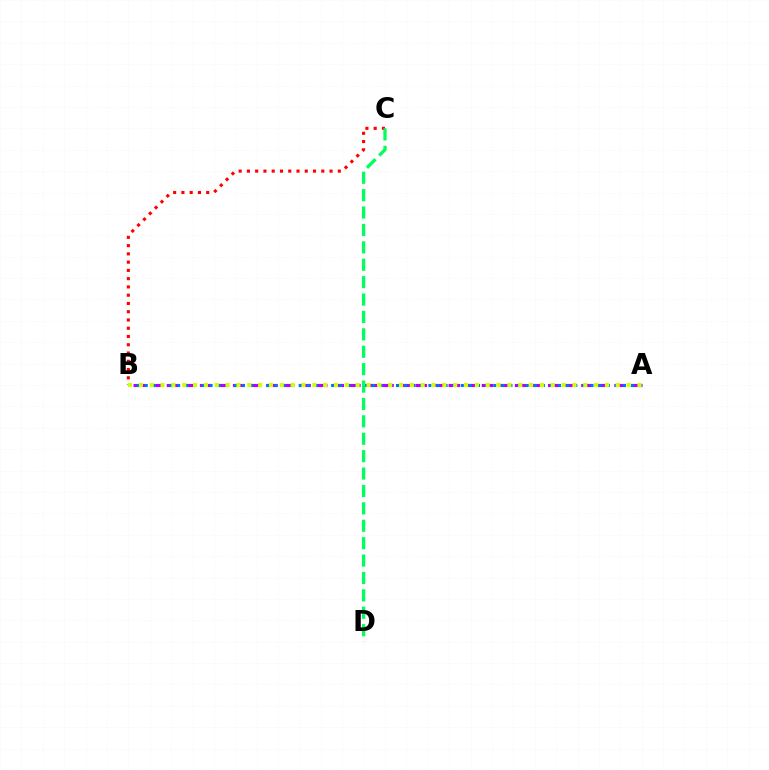{('B', 'C'): [{'color': '#ff0000', 'line_style': 'dotted', 'thickness': 2.25}], ('A', 'B'): [{'color': '#b900ff', 'line_style': 'dashed', 'thickness': 2.25}, {'color': '#0074ff', 'line_style': 'dotted', 'thickness': 2.2}, {'color': '#d1ff00', 'line_style': 'dotted', 'thickness': 2.94}], ('C', 'D'): [{'color': '#00ff5c', 'line_style': 'dashed', 'thickness': 2.36}]}